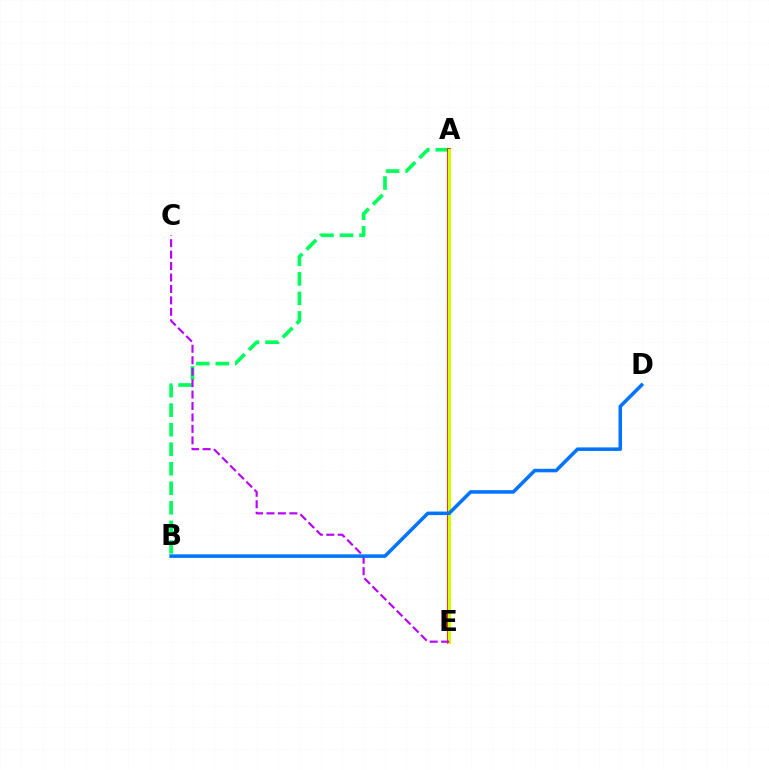{('A', 'B'): [{'color': '#00ff5c', 'line_style': 'dashed', 'thickness': 2.65}], ('A', 'E'): [{'color': '#ff0000', 'line_style': 'solid', 'thickness': 2.69}, {'color': '#d1ff00', 'line_style': 'solid', 'thickness': 2.26}], ('C', 'E'): [{'color': '#b900ff', 'line_style': 'dashed', 'thickness': 1.55}], ('B', 'D'): [{'color': '#0074ff', 'line_style': 'solid', 'thickness': 2.55}]}